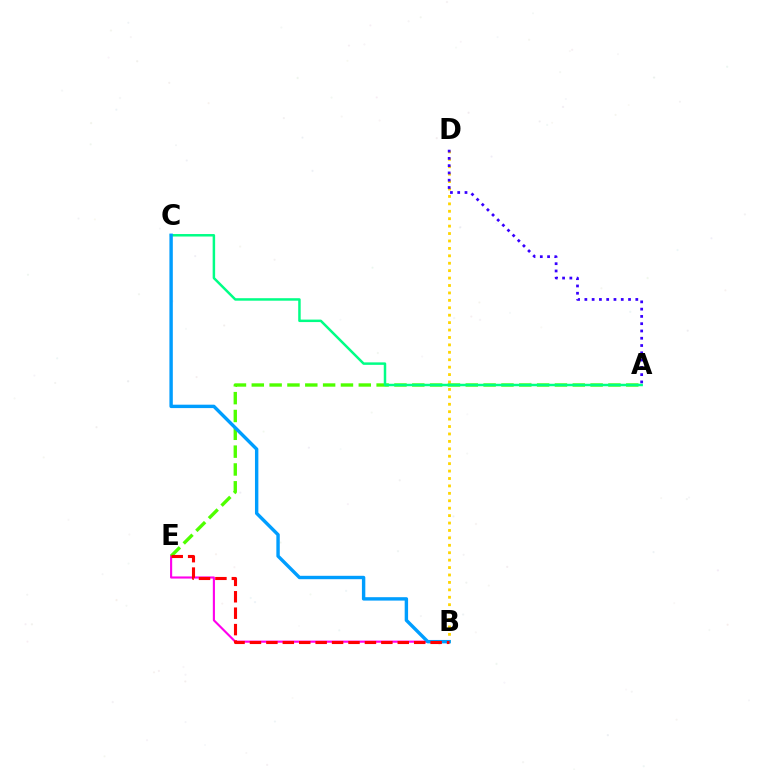{('B', 'E'): [{'color': '#ff00ed', 'line_style': 'solid', 'thickness': 1.53}, {'color': '#ff0000', 'line_style': 'dashed', 'thickness': 2.23}], ('B', 'D'): [{'color': '#ffd500', 'line_style': 'dotted', 'thickness': 2.02}], ('A', 'E'): [{'color': '#4fff00', 'line_style': 'dashed', 'thickness': 2.42}], ('A', 'C'): [{'color': '#00ff86', 'line_style': 'solid', 'thickness': 1.79}], ('B', 'C'): [{'color': '#009eff', 'line_style': 'solid', 'thickness': 2.45}], ('A', 'D'): [{'color': '#3700ff', 'line_style': 'dotted', 'thickness': 1.98}]}